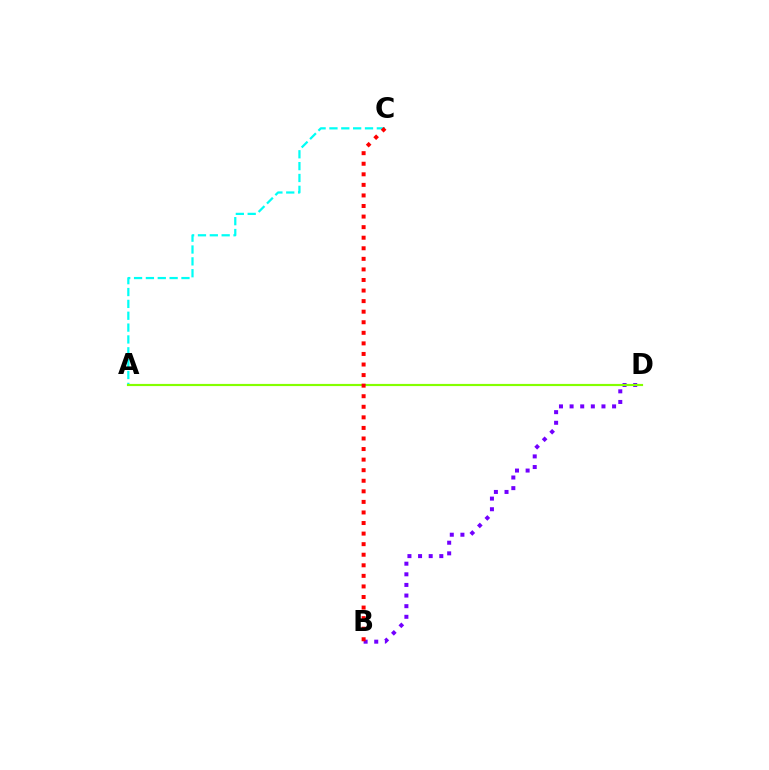{('B', 'D'): [{'color': '#7200ff', 'line_style': 'dotted', 'thickness': 2.89}], ('A', 'C'): [{'color': '#00fff6', 'line_style': 'dashed', 'thickness': 1.61}], ('A', 'D'): [{'color': '#84ff00', 'line_style': 'solid', 'thickness': 1.57}], ('B', 'C'): [{'color': '#ff0000', 'line_style': 'dotted', 'thickness': 2.87}]}